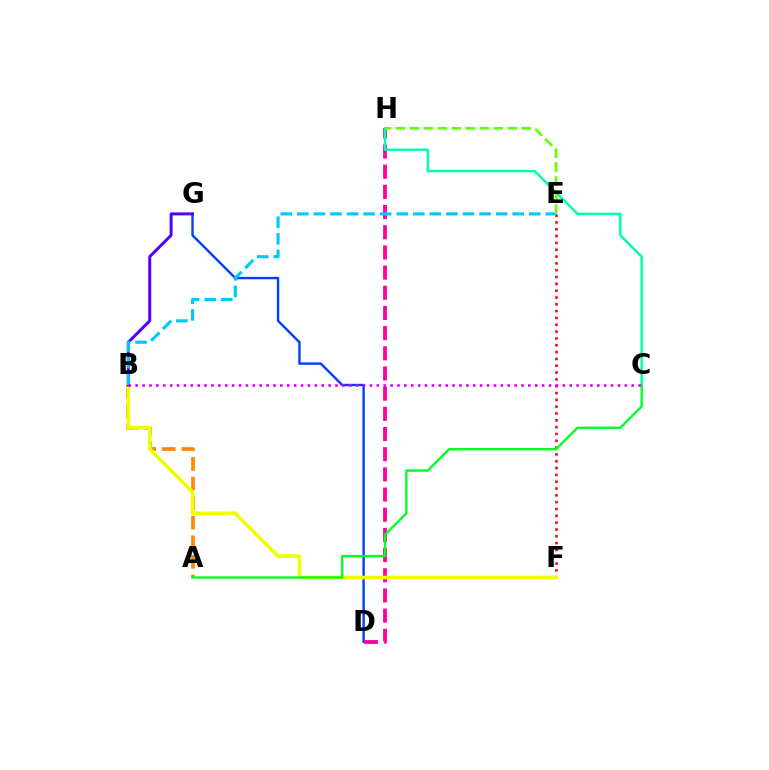{('A', 'B'): [{'color': '#ff8800', 'line_style': 'dashed', 'thickness': 2.66}], ('E', 'F'): [{'color': '#ff0000', 'line_style': 'dotted', 'thickness': 1.85}], ('D', 'G'): [{'color': '#003fff', 'line_style': 'solid', 'thickness': 1.73}], ('D', 'H'): [{'color': '#ff00a0', 'line_style': 'dashed', 'thickness': 2.74}], ('B', 'F'): [{'color': '#eeff00', 'line_style': 'solid', 'thickness': 2.58}], ('C', 'H'): [{'color': '#00ffaf', 'line_style': 'solid', 'thickness': 1.78}], ('B', 'G'): [{'color': '#4f00ff', 'line_style': 'solid', 'thickness': 2.15}], ('B', 'E'): [{'color': '#00c7ff', 'line_style': 'dashed', 'thickness': 2.25}], ('E', 'H'): [{'color': '#66ff00', 'line_style': 'dashed', 'thickness': 1.9}], ('A', 'C'): [{'color': '#00ff27', 'line_style': 'solid', 'thickness': 1.71}], ('B', 'C'): [{'color': '#d600ff', 'line_style': 'dotted', 'thickness': 1.87}]}